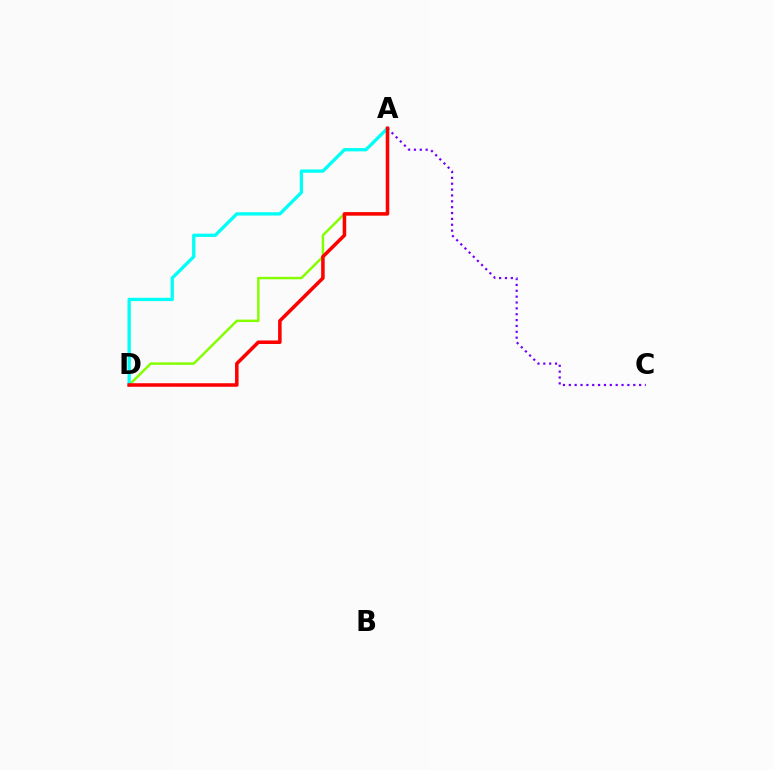{('A', 'D'): [{'color': '#84ff00', 'line_style': 'solid', 'thickness': 1.77}, {'color': '#00fff6', 'line_style': 'solid', 'thickness': 2.38}, {'color': '#ff0000', 'line_style': 'solid', 'thickness': 2.54}], ('A', 'C'): [{'color': '#7200ff', 'line_style': 'dotted', 'thickness': 1.59}]}